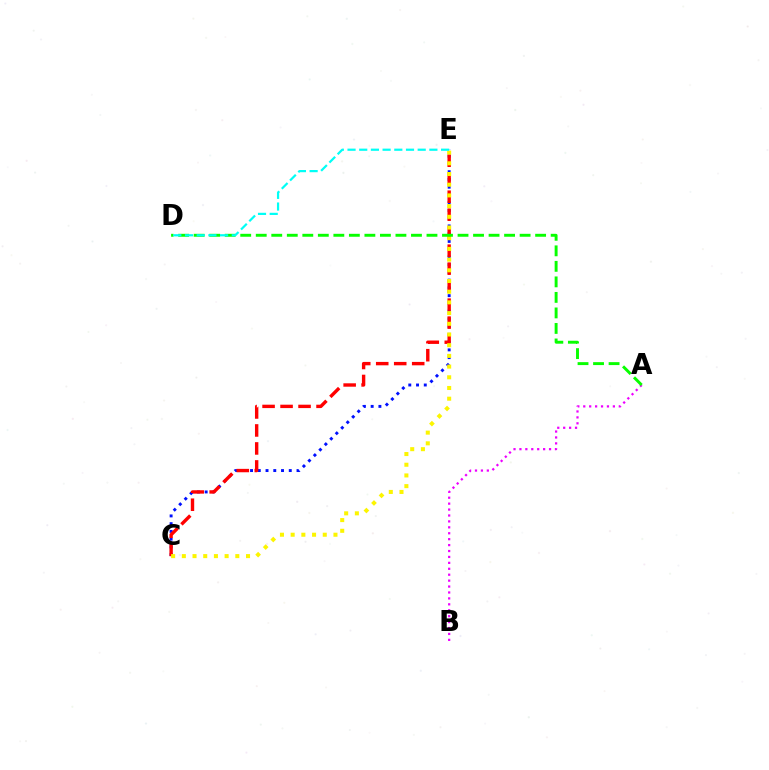{('C', 'E'): [{'color': '#0010ff', 'line_style': 'dotted', 'thickness': 2.1}, {'color': '#ff0000', 'line_style': 'dashed', 'thickness': 2.44}, {'color': '#fcf500', 'line_style': 'dotted', 'thickness': 2.91}], ('A', 'B'): [{'color': '#ee00ff', 'line_style': 'dotted', 'thickness': 1.61}], ('A', 'D'): [{'color': '#08ff00', 'line_style': 'dashed', 'thickness': 2.11}], ('D', 'E'): [{'color': '#00fff6', 'line_style': 'dashed', 'thickness': 1.59}]}